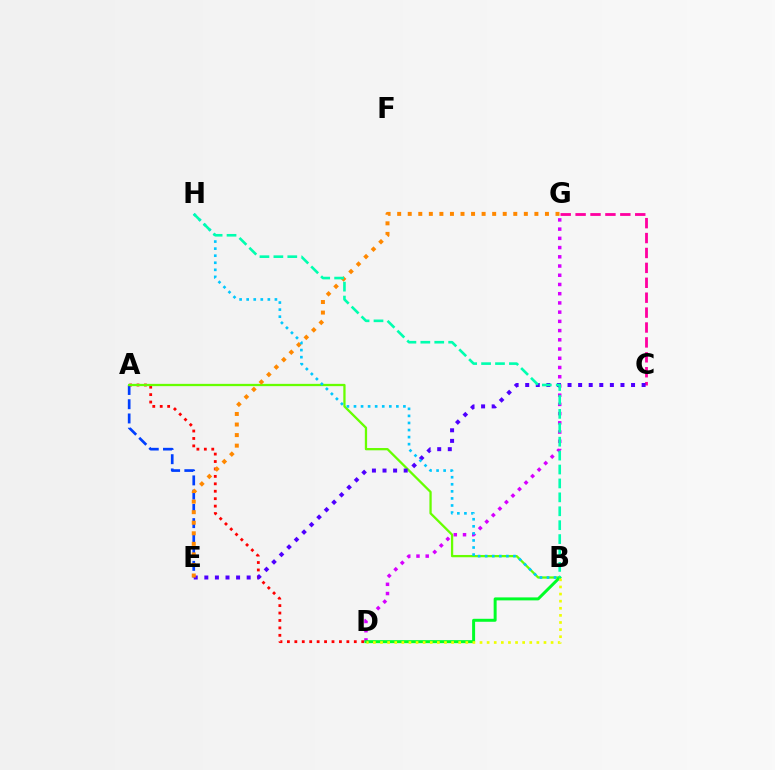{('C', 'G'): [{'color': '#ff00a0', 'line_style': 'dashed', 'thickness': 2.03}], ('A', 'E'): [{'color': '#003fff', 'line_style': 'dashed', 'thickness': 1.93}], ('A', 'D'): [{'color': '#ff0000', 'line_style': 'dotted', 'thickness': 2.02}], ('D', 'G'): [{'color': '#d600ff', 'line_style': 'dotted', 'thickness': 2.51}], ('A', 'B'): [{'color': '#66ff00', 'line_style': 'solid', 'thickness': 1.64}], ('B', 'D'): [{'color': '#00ff27', 'line_style': 'solid', 'thickness': 2.15}, {'color': '#eeff00', 'line_style': 'dotted', 'thickness': 1.93}], ('C', 'E'): [{'color': '#4f00ff', 'line_style': 'dotted', 'thickness': 2.88}], ('E', 'G'): [{'color': '#ff8800', 'line_style': 'dotted', 'thickness': 2.87}], ('B', 'H'): [{'color': '#00c7ff', 'line_style': 'dotted', 'thickness': 1.92}, {'color': '#00ffaf', 'line_style': 'dashed', 'thickness': 1.89}]}